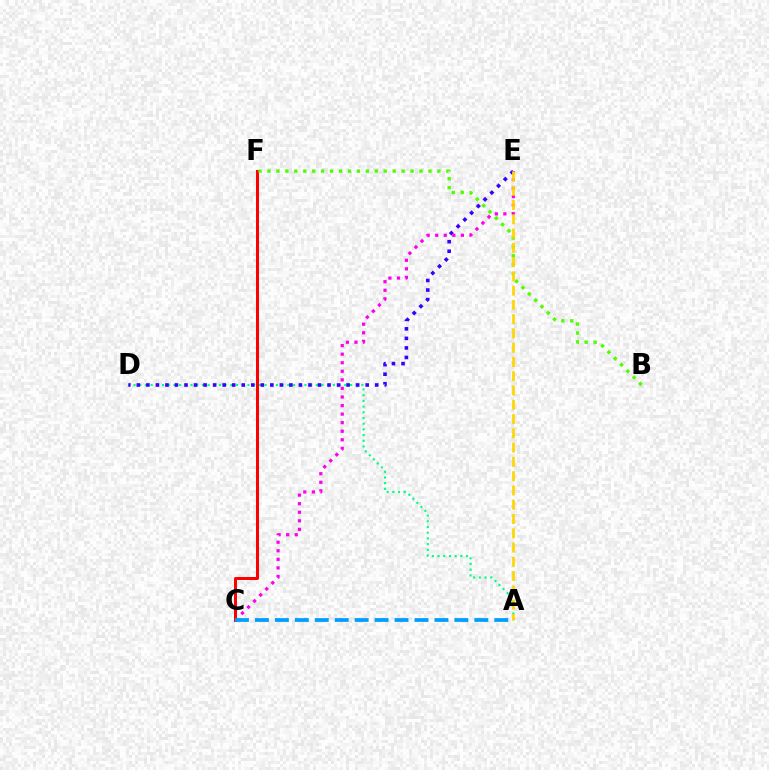{('A', 'D'): [{'color': '#00ff86', 'line_style': 'dotted', 'thickness': 1.55}], ('D', 'E'): [{'color': '#3700ff', 'line_style': 'dotted', 'thickness': 2.59}], ('C', 'E'): [{'color': '#ff00ed', 'line_style': 'dotted', 'thickness': 2.33}], ('C', 'F'): [{'color': '#ff0000', 'line_style': 'solid', 'thickness': 2.17}], ('A', 'C'): [{'color': '#009eff', 'line_style': 'dashed', 'thickness': 2.71}], ('B', 'F'): [{'color': '#4fff00', 'line_style': 'dotted', 'thickness': 2.43}], ('A', 'E'): [{'color': '#ffd500', 'line_style': 'dashed', 'thickness': 1.94}]}